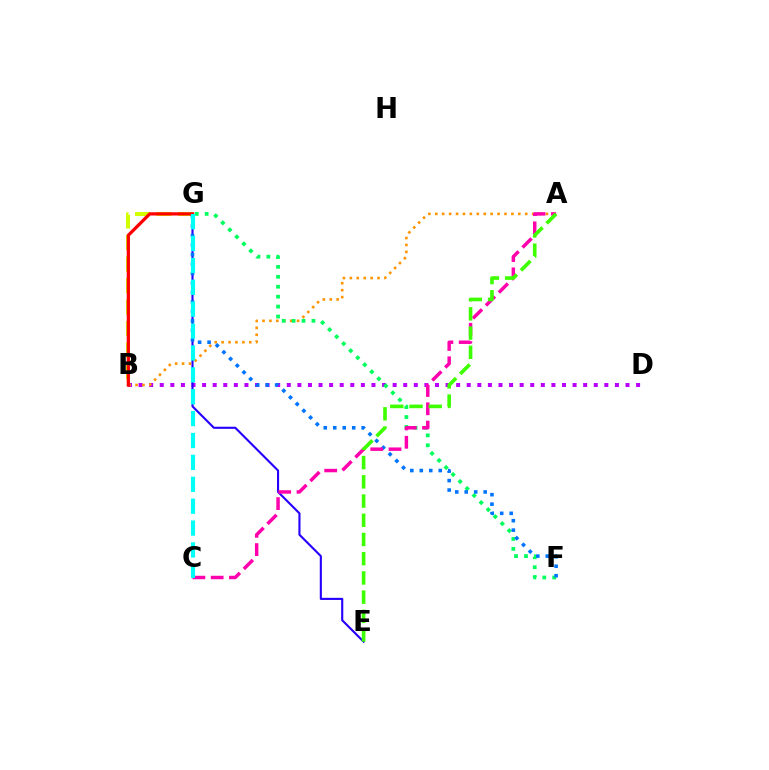{('B', 'D'): [{'color': '#b900ff', 'line_style': 'dotted', 'thickness': 2.88}], ('E', 'G'): [{'color': '#2500ff', 'line_style': 'solid', 'thickness': 1.52}], ('B', 'G'): [{'color': '#d1ff00', 'line_style': 'dashed', 'thickness': 2.92}, {'color': '#ff0000', 'line_style': 'solid', 'thickness': 2.34}], ('A', 'B'): [{'color': '#ff9400', 'line_style': 'dotted', 'thickness': 1.88}], ('F', 'G'): [{'color': '#00ff5c', 'line_style': 'dotted', 'thickness': 2.7}, {'color': '#0074ff', 'line_style': 'dotted', 'thickness': 2.57}], ('A', 'C'): [{'color': '#ff00ac', 'line_style': 'dashed', 'thickness': 2.48}], ('A', 'E'): [{'color': '#3dff00', 'line_style': 'dashed', 'thickness': 2.61}], ('C', 'G'): [{'color': '#00fff6', 'line_style': 'dashed', 'thickness': 2.97}]}